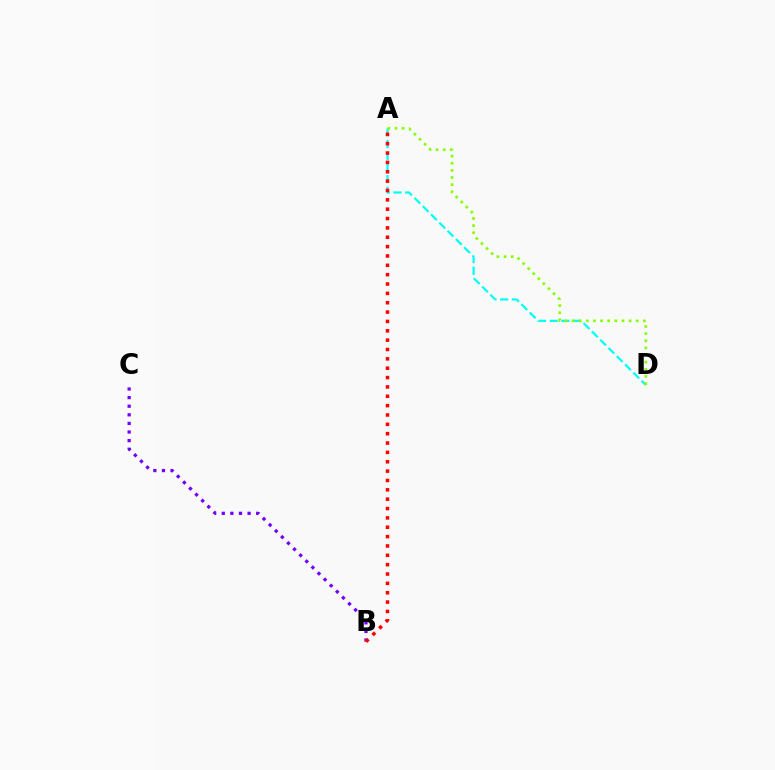{('A', 'D'): [{'color': '#00fff6', 'line_style': 'dashed', 'thickness': 1.59}, {'color': '#84ff00', 'line_style': 'dotted', 'thickness': 1.94}], ('B', 'C'): [{'color': '#7200ff', 'line_style': 'dotted', 'thickness': 2.34}], ('A', 'B'): [{'color': '#ff0000', 'line_style': 'dotted', 'thickness': 2.54}]}